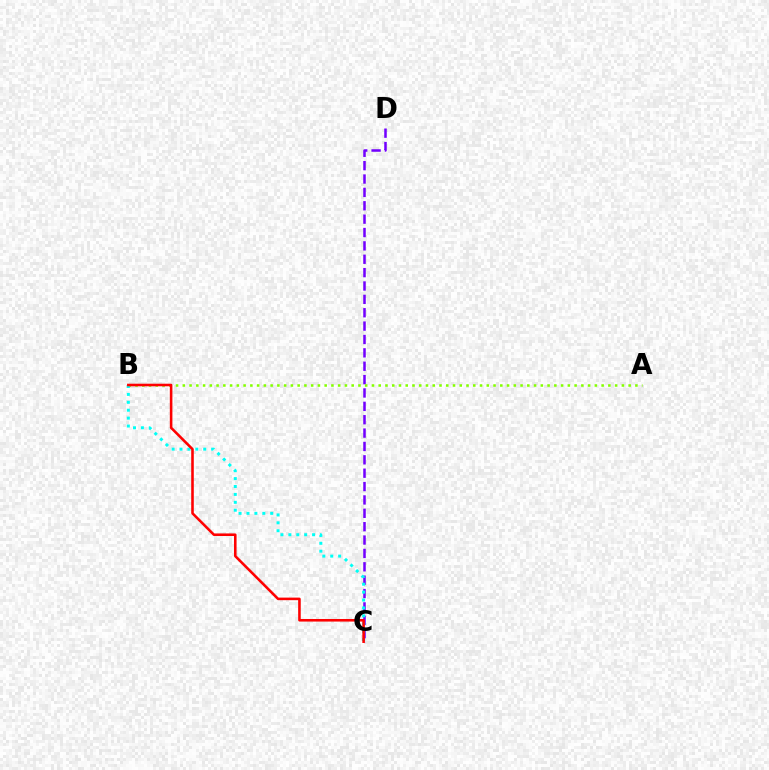{('C', 'D'): [{'color': '#7200ff', 'line_style': 'dashed', 'thickness': 1.82}], ('A', 'B'): [{'color': '#84ff00', 'line_style': 'dotted', 'thickness': 1.84}], ('B', 'C'): [{'color': '#00fff6', 'line_style': 'dotted', 'thickness': 2.15}, {'color': '#ff0000', 'line_style': 'solid', 'thickness': 1.86}]}